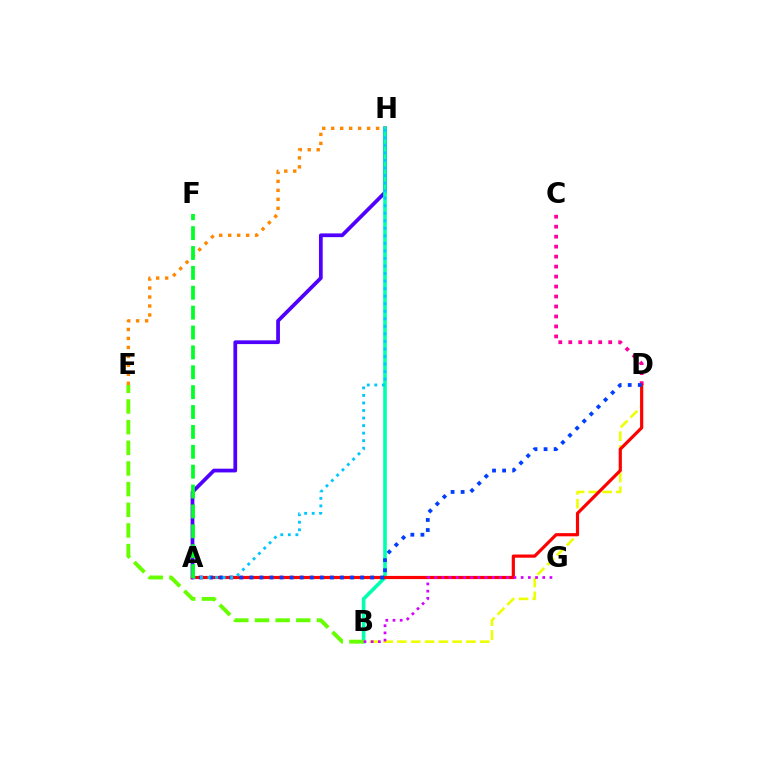{('A', 'H'): [{'color': '#4f00ff', 'line_style': 'solid', 'thickness': 2.69}, {'color': '#00c7ff', 'line_style': 'dotted', 'thickness': 2.05}], ('B', 'H'): [{'color': '#00ffaf', 'line_style': 'solid', 'thickness': 2.6}], ('C', 'D'): [{'color': '#ff00a0', 'line_style': 'dotted', 'thickness': 2.71}], ('B', 'E'): [{'color': '#66ff00', 'line_style': 'dashed', 'thickness': 2.81}], ('B', 'D'): [{'color': '#eeff00', 'line_style': 'dashed', 'thickness': 1.87}], ('A', 'D'): [{'color': '#ff0000', 'line_style': 'solid', 'thickness': 2.29}, {'color': '#003fff', 'line_style': 'dotted', 'thickness': 2.73}], ('E', 'H'): [{'color': '#ff8800', 'line_style': 'dotted', 'thickness': 2.44}], ('B', 'G'): [{'color': '#d600ff', 'line_style': 'dotted', 'thickness': 1.96}], ('A', 'F'): [{'color': '#00ff27', 'line_style': 'dashed', 'thickness': 2.7}]}